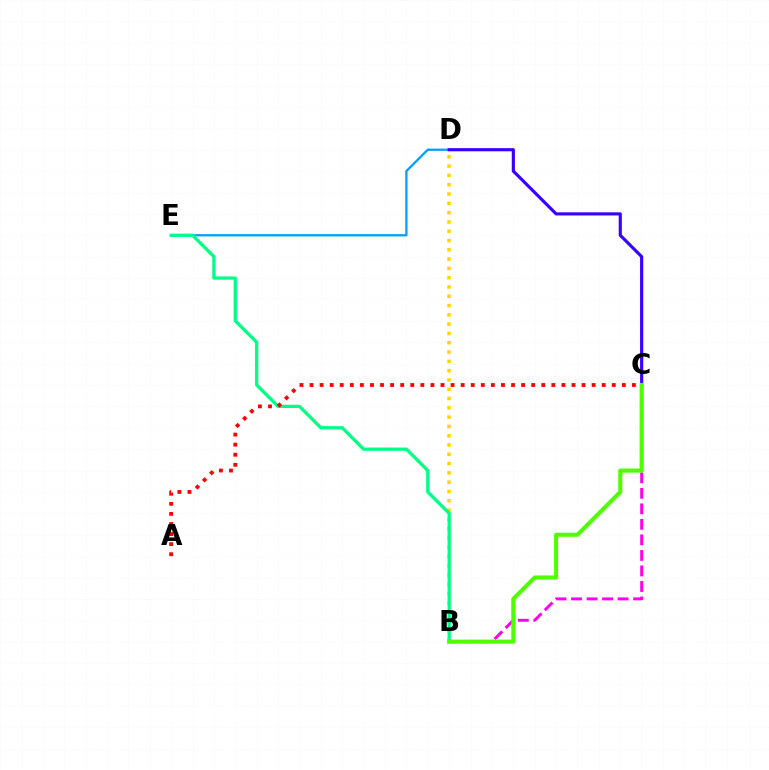{('B', 'C'): [{'color': '#ff00ed', 'line_style': 'dashed', 'thickness': 2.11}, {'color': '#4fff00', 'line_style': 'solid', 'thickness': 2.95}], ('B', 'D'): [{'color': '#ffd500', 'line_style': 'dotted', 'thickness': 2.53}], ('D', 'E'): [{'color': '#009eff', 'line_style': 'solid', 'thickness': 1.63}], ('B', 'E'): [{'color': '#00ff86', 'line_style': 'solid', 'thickness': 2.35}], ('C', 'D'): [{'color': '#3700ff', 'line_style': 'solid', 'thickness': 2.26}], ('A', 'C'): [{'color': '#ff0000', 'line_style': 'dotted', 'thickness': 2.74}]}